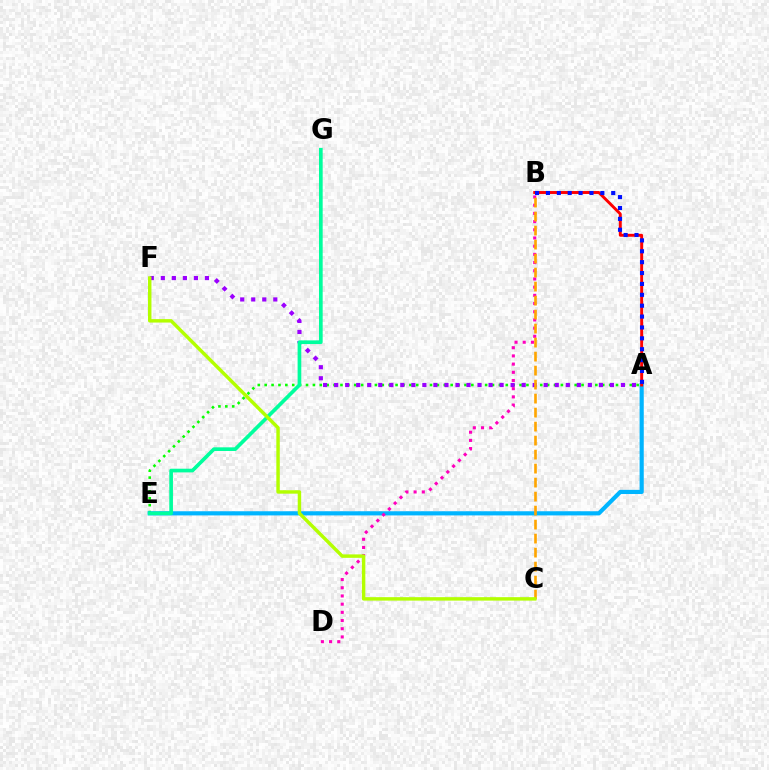{('A', 'E'): [{'color': '#08ff00', 'line_style': 'dotted', 'thickness': 1.87}, {'color': '#00b5ff', 'line_style': 'solid', 'thickness': 3.0}], ('A', 'F'): [{'color': '#9b00ff', 'line_style': 'dotted', 'thickness': 3.0}], ('A', 'B'): [{'color': '#ff0000', 'line_style': 'solid', 'thickness': 2.11}, {'color': '#0010ff', 'line_style': 'dotted', 'thickness': 2.96}], ('B', 'D'): [{'color': '#ff00bd', 'line_style': 'dotted', 'thickness': 2.23}], ('E', 'G'): [{'color': '#00ff9d', 'line_style': 'solid', 'thickness': 2.65}], ('B', 'C'): [{'color': '#ffa500', 'line_style': 'dashed', 'thickness': 1.9}], ('C', 'F'): [{'color': '#b3ff00', 'line_style': 'solid', 'thickness': 2.48}]}